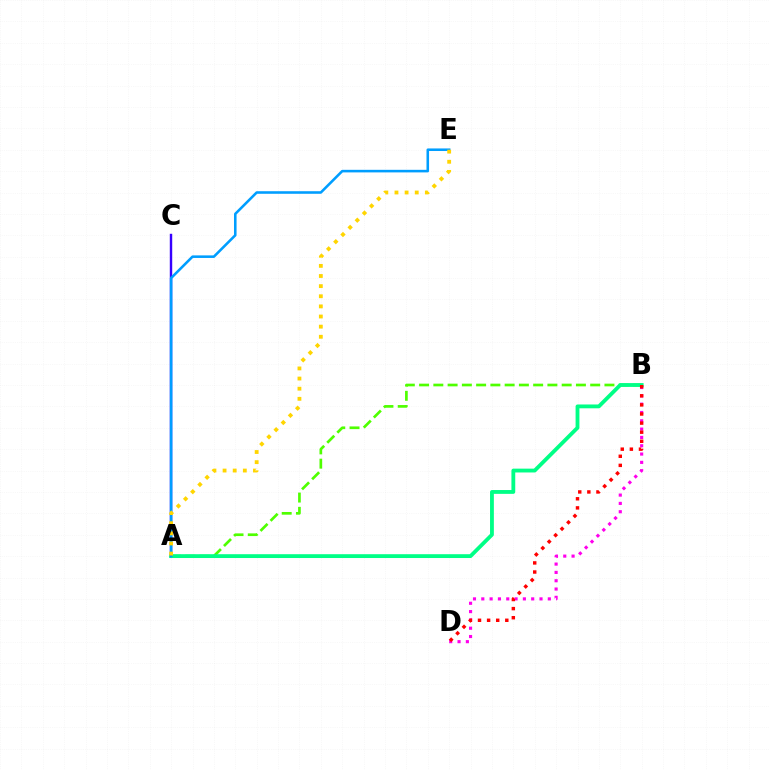{('A', 'B'): [{'color': '#4fff00', 'line_style': 'dashed', 'thickness': 1.94}, {'color': '#00ff86', 'line_style': 'solid', 'thickness': 2.76}], ('B', 'D'): [{'color': '#ff00ed', 'line_style': 'dotted', 'thickness': 2.26}, {'color': '#ff0000', 'line_style': 'dotted', 'thickness': 2.47}], ('A', 'C'): [{'color': '#3700ff', 'line_style': 'solid', 'thickness': 1.75}], ('A', 'E'): [{'color': '#009eff', 'line_style': 'solid', 'thickness': 1.85}, {'color': '#ffd500', 'line_style': 'dotted', 'thickness': 2.75}]}